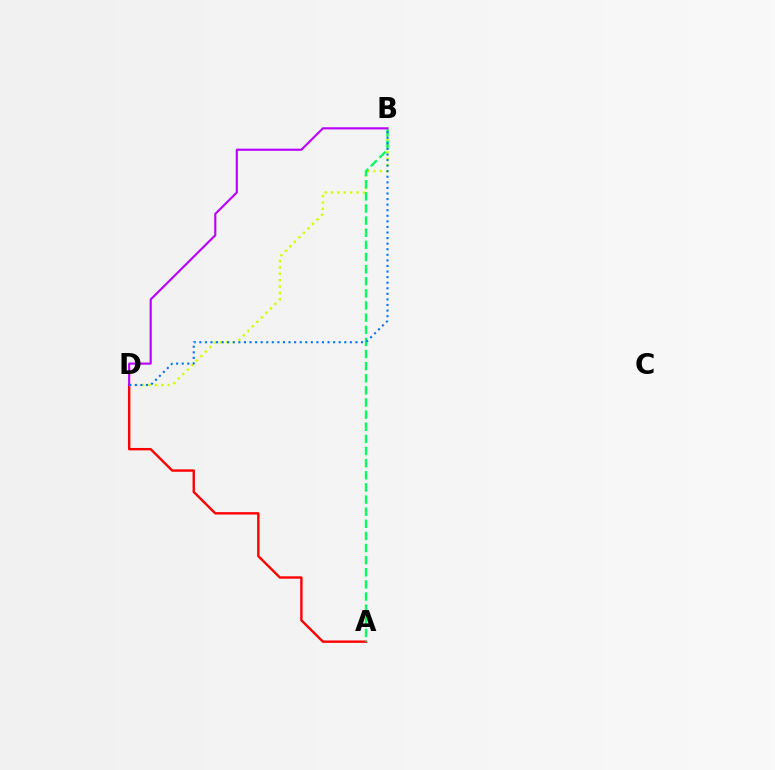{('A', 'D'): [{'color': '#ff0000', 'line_style': 'solid', 'thickness': 1.73}], ('B', 'D'): [{'color': '#d1ff00', 'line_style': 'dotted', 'thickness': 1.73}, {'color': '#b900ff', 'line_style': 'solid', 'thickness': 1.54}, {'color': '#0074ff', 'line_style': 'dotted', 'thickness': 1.51}], ('A', 'B'): [{'color': '#00ff5c', 'line_style': 'dashed', 'thickness': 1.65}]}